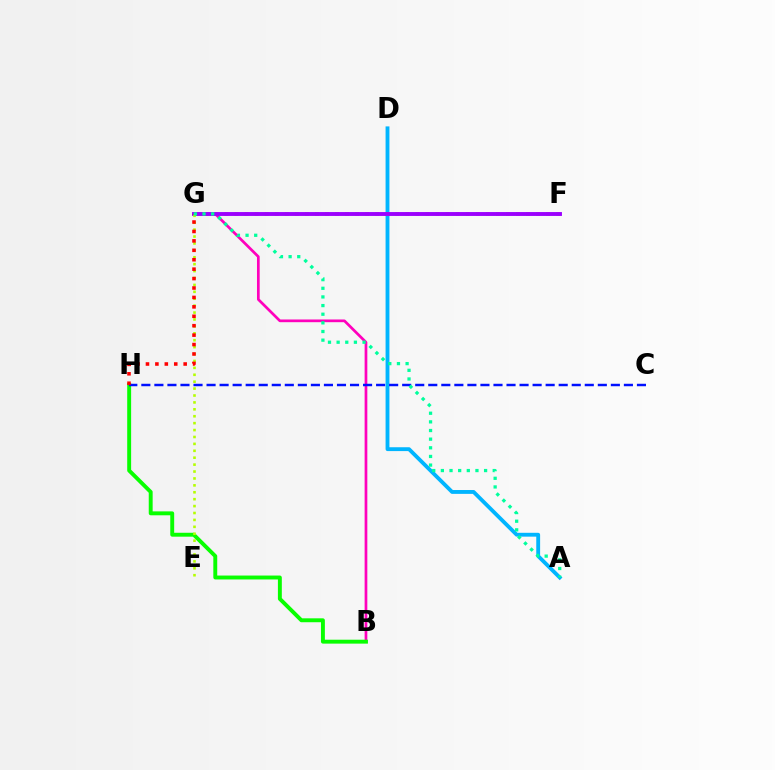{('B', 'G'): [{'color': '#ff00bd', 'line_style': 'solid', 'thickness': 1.95}], ('A', 'D'): [{'color': '#00b5ff', 'line_style': 'solid', 'thickness': 2.77}], ('B', 'H'): [{'color': '#08ff00', 'line_style': 'solid', 'thickness': 2.81}], ('C', 'H'): [{'color': '#0010ff', 'line_style': 'dashed', 'thickness': 1.77}], ('F', 'G'): [{'color': '#ffa500', 'line_style': 'dotted', 'thickness': 2.73}, {'color': '#9b00ff', 'line_style': 'solid', 'thickness': 2.8}], ('E', 'G'): [{'color': '#b3ff00', 'line_style': 'dotted', 'thickness': 1.88}], ('G', 'H'): [{'color': '#ff0000', 'line_style': 'dotted', 'thickness': 2.56}], ('A', 'G'): [{'color': '#00ff9d', 'line_style': 'dotted', 'thickness': 2.35}]}